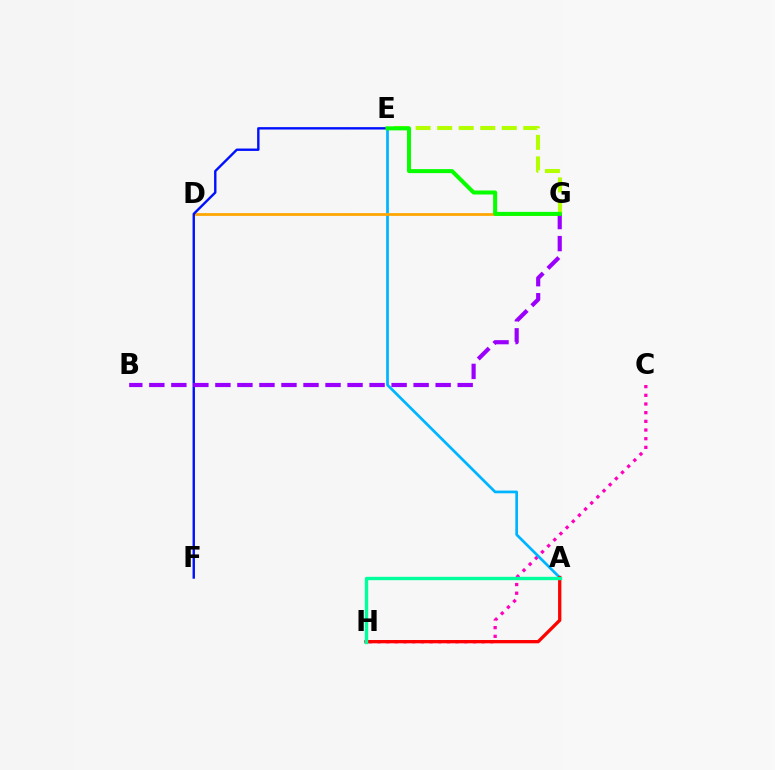{('E', 'G'): [{'color': '#b3ff00', 'line_style': 'dashed', 'thickness': 2.93}, {'color': '#08ff00', 'line_style': 'solid', 'thickness': 2.9}], ('C', 'H'): [{'color': '#ff00bd', 'line_style': 'dotted', 'thickness': 2.36}], ('A', 'E'): [{'color': '#00b5ff', 'line_style': 'solid', 'thickness': 1.96}], ('A', 'H'): [{'color': '#ff0000', 'line_style': 'solid', 'thickness': 2.37}, {'color': '#00ff9d', 'line_style': 'solid', 'thickness': 2.43}], ('D', 'G'): [{'color': '#ffa500', 'line_style': 'solid', 'thickness': 1.97}], ('E', 'F'): [{'color': '#0010ff', 'line_style': 'solid', 'thickness': 1.72}], ('B', 'G'): [{'color': '#9b00ff', 'line_style': 'dashed', 'thickness': 2.99}]}